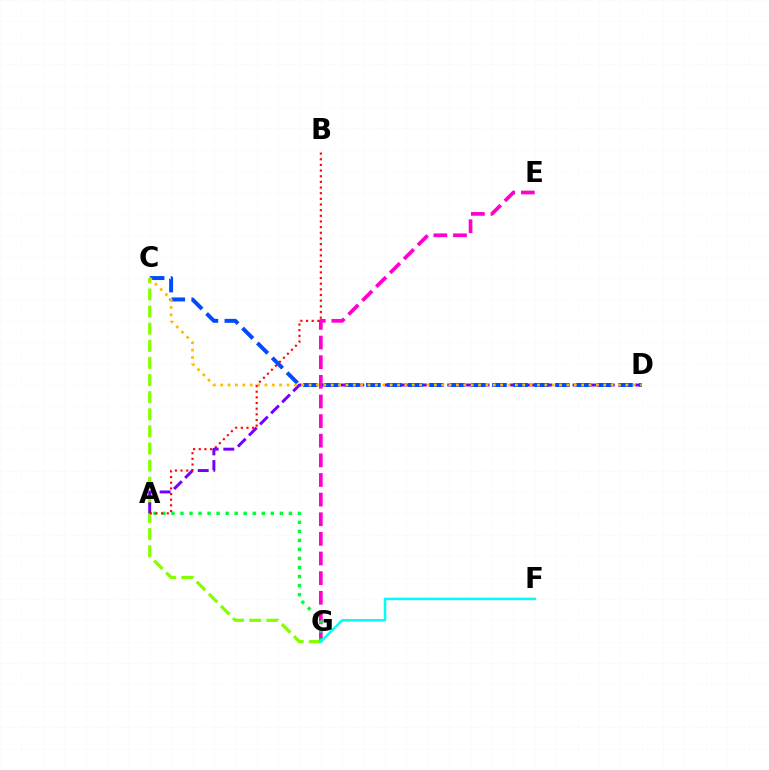{('E', 'G'): [{'color': '#ff00cf', 'line_style': 'dashed', 'thickness': 2.67}], ('C', 'G'): [{'color': '#84ff00', 'line_style': 'dashed', 'thickness': 2.33}], ('A', 'D'): [{'color': '#7200ff', 'line_style': 'dashed', 'thickness': 2.13}], ('C', 'D'): [{'color': '#004bff', 'line_style': 'dashed', 'thickness': 2.85}, {'color': '#ffbd00', 'line_style': 'dotted', 'thickness': 2.0}], ('A', 'G'): [{'color': '#00ff39', 'line_style': 'dotted', 'thickness': 2.45}], ('A', 'B'): [{'color': '#ff0000', 'line_style': 'dotted', 'thickness': 1.54}], ('F', 'G'): [{'color': '#00fff6', 'line_style': 'solid', 'thickness': 1.81}]}